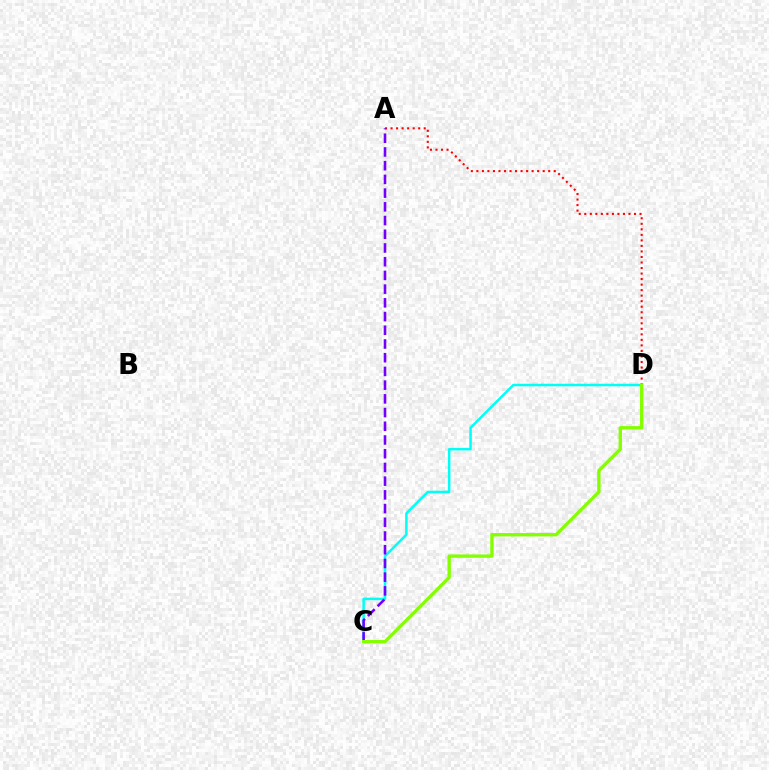{('A', 'D'): [{'color': '#ff0000', 'line_style': 'dotted', 'thickness': 1.5}], ('C', 'D'): [{'color': '#00fff6', 'line_style': 'solid', 'thickness': 1.81}, {'color': '#84ff00', 'line_style': 'solid', 'thickness': 2.42}], ('A', 'C'): [{'color': '#7200ff', 'line_style': 'dashed', 'thickness': 1.86}]}